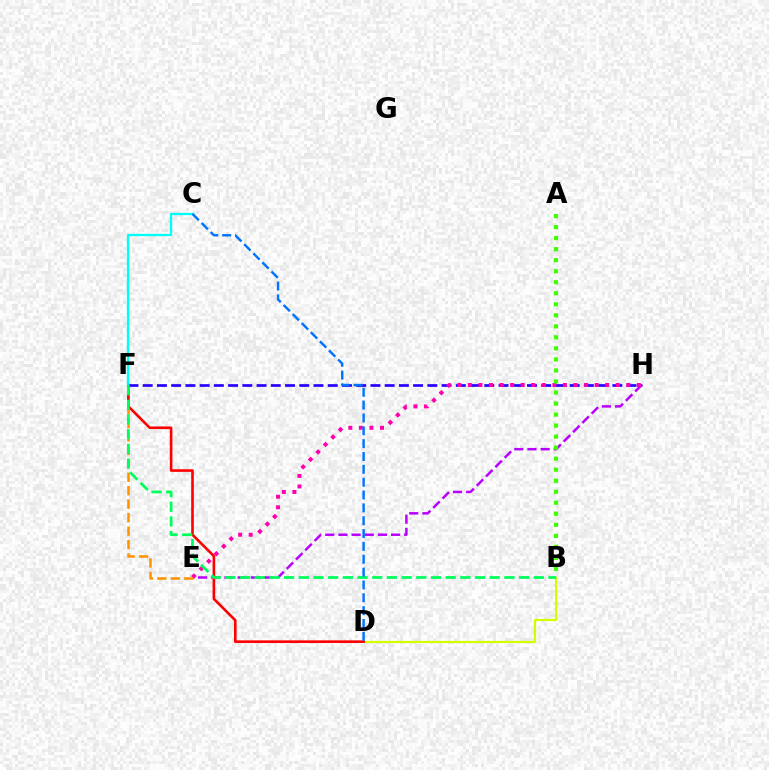{('F', 'H'): [{'color': '#2500ff', 'line_style': 'dashed', 'thickness': 1.93}], ('B', 'D'): [{'color': '#d1ff00', 'line_style': 'solid', 'thickness': 1.58}], ('E', 'H'): [{'color': '#b900ff', 'line_style': 'dashed', 'thickness': 1.79}, {'color': '#ff00ac', 'line_style': 'dotted', 'thickness': 2.87}], ('E', 'F'): [{'color': '#ff9400', 'line_style': 'dashed', 'thickness': 1.83}], ('D', 'F'): [{'color': '#ff0000', 'line_style': 'solid', 'thickness': 1.89}], ('C', 'F'): [{'color': '#00fff6', 'line_style': 'solid', 'thickness': 1.66}], ('B', 'F'): [{'color': '#00ff5c', 'line_style': 'dashed', 'thickness': 2.0}], ('A', 'B'): [{'color': '#3dff00', 'line_style': 'dotted', 'thickness': 3.0}], ('C', 'D'): [{'color': '#0074ff', 'line_style': 'dashed', 'thickness': 1.75}]}